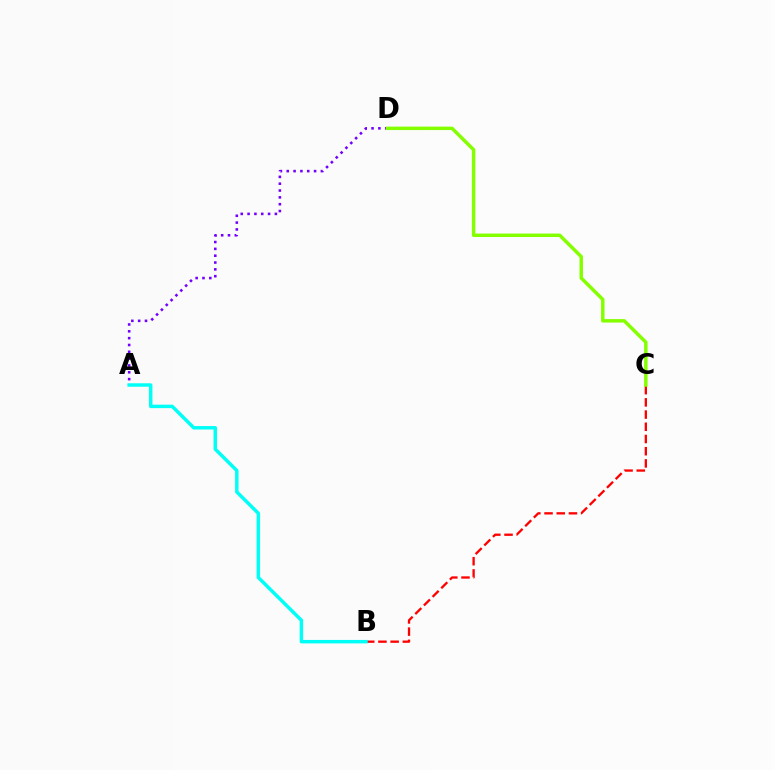{('B', 'C'): [{'color': '#ff0000', 'line_style': 'dashed', 'thickness': 1.66}], ('A', 'D'): [{'color': '#7200ff', 'line_style': 'dotted', 'thickness': 1.86}], ('C', 'D'): [{'color': '#84ff00', 'line_style': 'solid', 'thickness': 2.49}], ('A', 'B'): [{'color': '#00fff6', 'line_style': 'solid', 'thickness': 2.49}]}